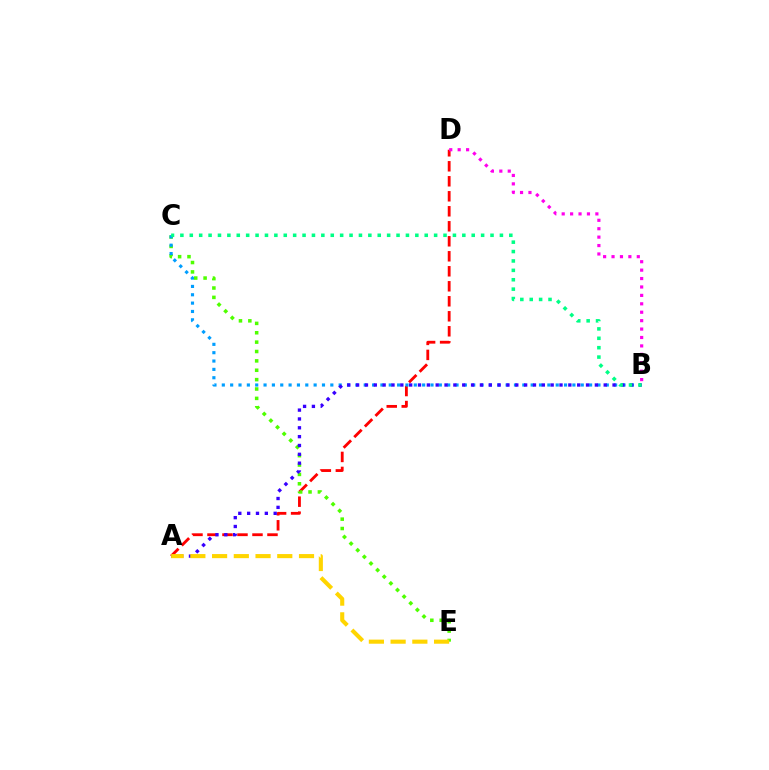{('A', 'D'): [{'color': '#ff0000', 'line_style': 'dashed', 'thickness': 2.04}], ('B', 'D'): [{'color': '#ff00ed', 'line_style': 'dotted', 'thickness': 2.29}], ('C', 'E'): [{'color': '#4fff00', 'line_style': 'dotted', 'thickness': 2.55}], ('B', 'C'): [{'color': '#009eff', 'line_style': 'dotted', 'thickness': 2.27}, {'color': '#00ff86', 'line_style': 'dotted', 'thickness': 2.55}], ('A', 'B'): [{'color': '#3700ff', 'line_style': 'dotted', 'thickness': 2.4}], ('A', 'E'): [{'color': '#ffd500', 'line_style': 'dashed', 'thickness': 2.95}]}